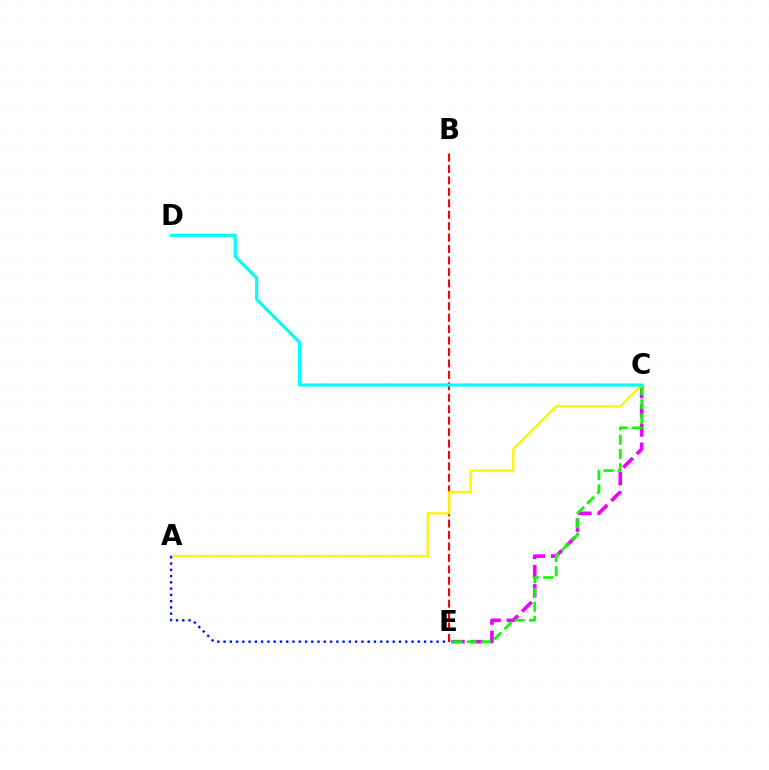{('C', 'E'): [{'color': '#ee00ff', 'line_style': 'dashed', 'thickness': 2.61}, {'color': '#08ff00', 'line_style': 'dashed', 'thickness': 1.93}], ('B', 'E'): [{'color': '#ff0000', 'line_style': 'dashed', 'thickness': 1.55}], ('A', 'C'): [{'color': '#fcf500', 'line_style': 'solid', 'thickness': 1.64}], ('C', 'D'): [{'color': '#00fff6', 'line_style': 'solid', 'thickness': 2.26}], ('A', 'E'): [{'color': '#0010ff', 'line_style': 'dotted', 'thickness': 1.7}]}